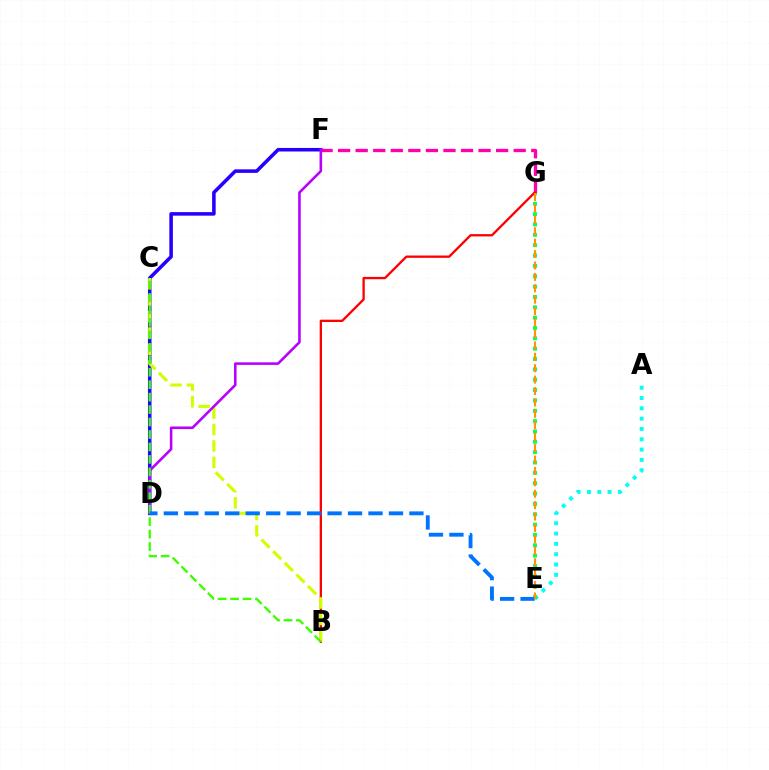{('D', 'F'): [{'color': '#2500ff', 'line_style': 'solid', 'thickness': 2.55}, {'color': '#b900ff', 'line_style': 'solid', 'thickness': 1.86}], ('F', 'G'): [{'color': '#ff00ac', 'line_style': 'dashed', 'thickness': 2.39}], ('A', 'E'): [{'color': '#00fff6', 'line_style': 'dotted', 'thickness': 2.8}], ('E', 'G'): [{'color': '#00ff5c', 'line_style': 'dotted', 'thickness': 2.81}, {'color': '#ff9400', 'line_style': 'dashed', 'thickness': 1.55}], ('B', 'G'): [{'color': '#ff0000', 'line_style': 'solid', 'thickness': 1.67}], ('B', 'C'): [{'color': '#d1ff00', 'line_style': 'dashed', 'thickness': 2.24}, {'color': '#3dff00', 'line_style': 'dashed', 'thickness': 1.69}], ('D', 'E'): [{'color': '#0074ff', 'line_style': 'dashed', 'thickness': 2.78}]}